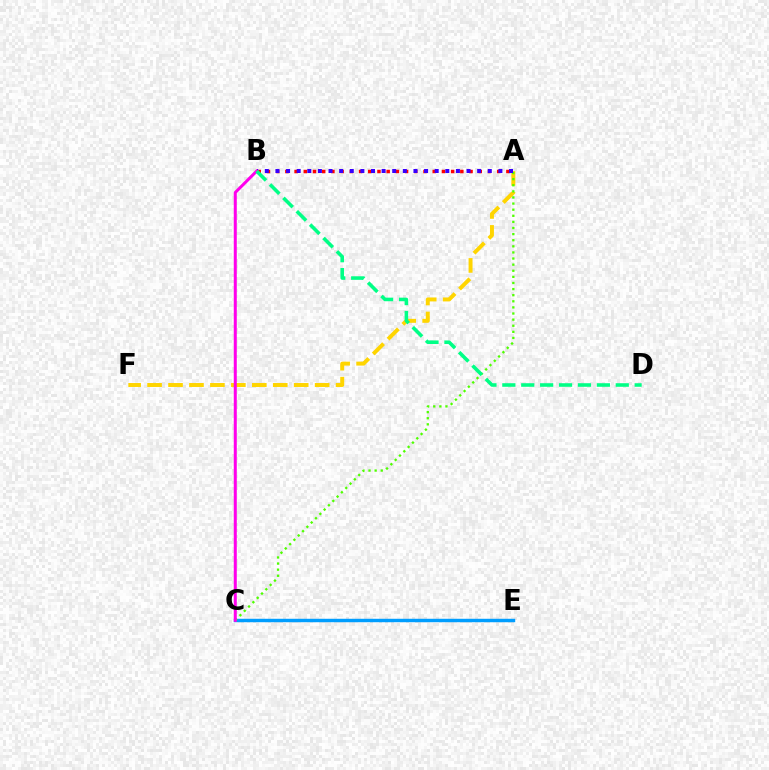{('A', 'F'): [{'color': '#ffd500', 'line_style': 'dashed', 'thickness': 2.85}], ('A', 'B'): [{'color': '#ff0000', 'line_style': 'dotted', 'thickness': 2.5}, {'color': '#3700ff', 'line_style': 'dotted', 'thickness': 2.88}], ('C', 'E'): [{'color': '#009eff', 'line_style': 'solid', 'thickness': 2.47}], ('A', 'C'): [{'color': '#4fff00', 'line_style': 'dotted', 'thickness': 1.66}], ('B', 'C'): [{'color': '#ff00ed', 'line_style': 'solid', 'thickness': 2.17}], ('B', 'D'): [{'color': '#00ff86', 'line_style': 'dashed', 'thickness': 2.57}]}